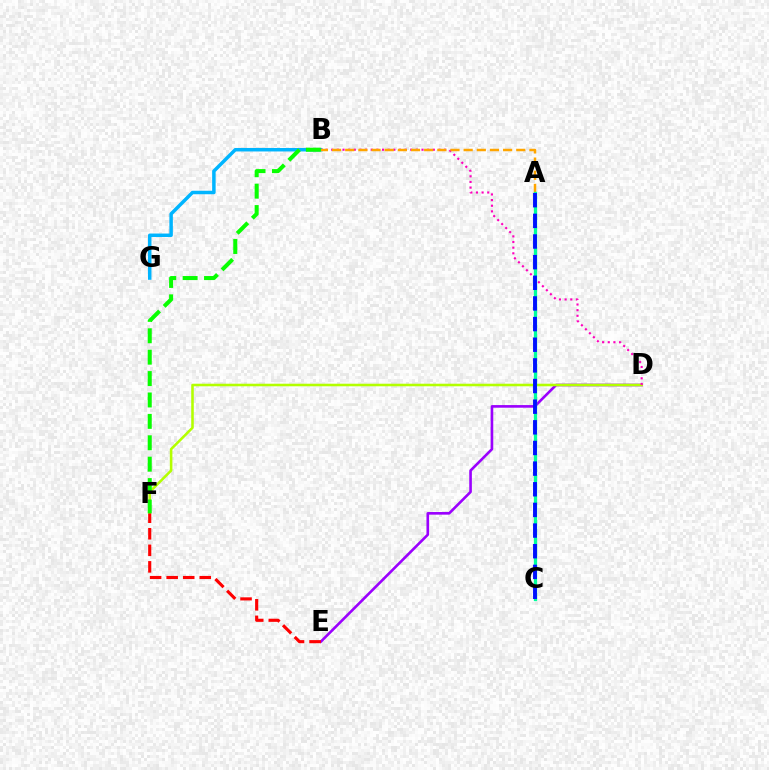{('D', 'E'): [{'color': '#9b00ff', 'line_style': 'solid', 'thickness': 1.89}], ('D', 'F'): [{'color': '#b3ff00', 'line_style': 'solid', 'thickness': 1.85}], ('B', 'G'): [{'color': '#00b5ff', 'line_style': 'solid', 'thickness': 2.51}], ('B', 'D'): [{'color': '#ff00bd', 'line_style': 'dotted', 'thickness': 1.53}], ('A', 'B'): [{'color': '#ffa500', 'line_style': 'dashed', 'thickness': 1.79}], ('A', 'C'): [{'color': '#00ff9d', 'line_style': 'solid', 'thickness': 2.36}, {'color': '#0010ff', 'line_style': 'dashed', 'thickness': 2.8}], ('E', 'F'): [{'color': '#ff0000', 'line_style': 'dashed', 'thickness': 2.25}], ('B', 'F'): [{'color': '#08ff00', 'line_style': 'dashed', 'thickness': 2.91}]}